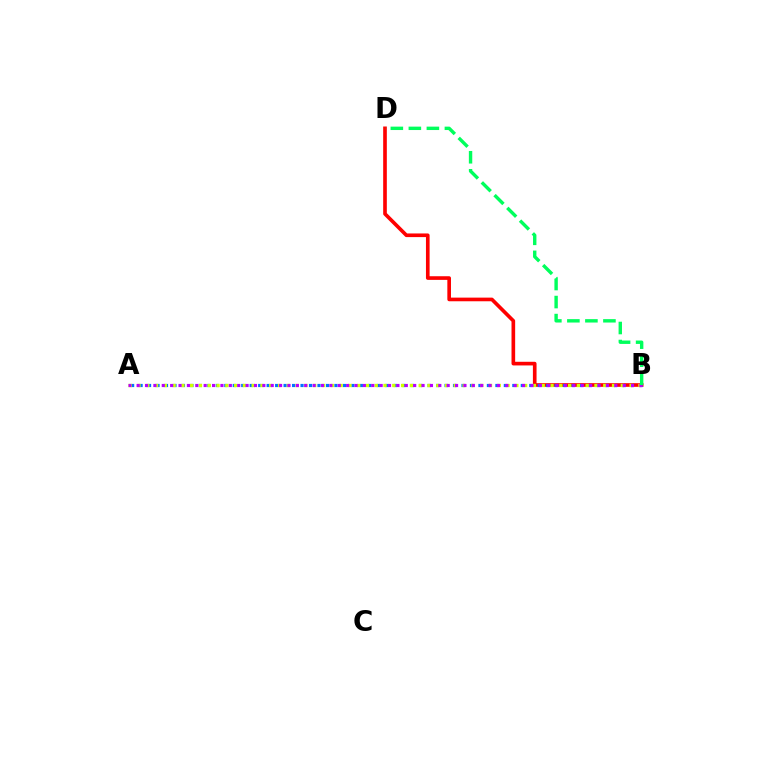{('B', 'D'): [{'color': '#ff0000', 'line_style': 'solid', 'thickness': 2.63}, {'color': '#00ff5c', 'line_style': 'dashed', 'thickness': 2.45}], ('A', 'B'): [{'color': '#0074ff', 'line_style': 'dotted', 'thickness': 2.3}, {'color': '#d1ff00', 'line_style': 'dotted', 'thickness': 2.39}, {'color': '#b900ff', 'line_style': 'dotted', 'thickness': 2.28}]}